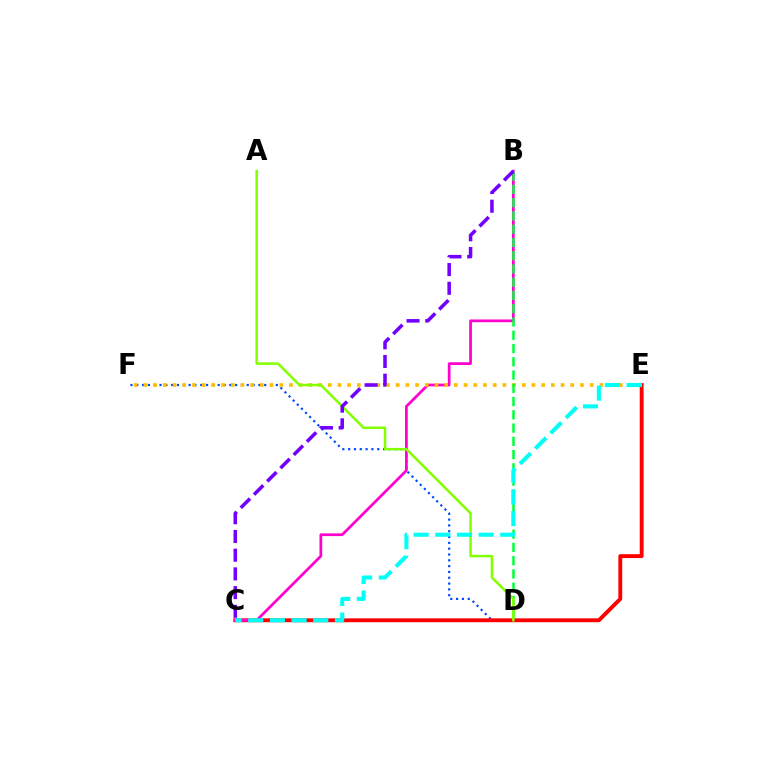{('D', 'F'): [{'color': '#004bff', 'line_style': 'dotted', 'thickness': 1.58}], ('C', 'E'): [{'color': '#ff0000', 'line_style': 'solid', 'thickness': 2.78}, {'color': '#00fff6', 'line_style': 'dashed', 'thickness': 2.94}], ('B', 'C'): [{'color': '#ff00cf', 'line_style': 'solid', 'thickness': 1.97}, {'color': '#7200ff', 'line_style': 'dashed', 'thickness': 2.54}], ('E', 'F'): [{'color': '#ffbd00', 'line_style': 'dotted', 'thickness': 2.64}], ('B', 'D'): [{'color': '#00ff39', 'line_style': 'dashed', 'thickness': 1.8}], ('A', 'D'): [{'color': '#84ff00', 'line_style': 'solid', 'thickness': 1.81}]}